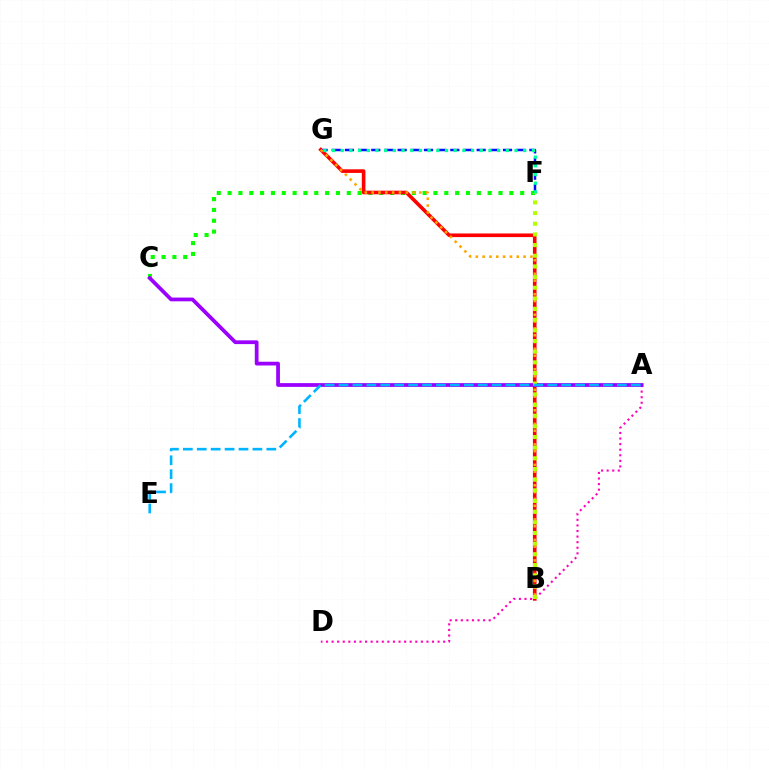{('C', 'F'): [{'color': '#08ff00', 'line_style': 'dotted', 'thickness': 2.94}], ('B', 'G'): [{'color': '#ff0000', 'line_style': 'solid', 'thickness': 2.61}, {'color': '#ffa500', 'line_style': 'dotted', 'thickness': 1.85}], ('F', 'G'): [{'color': '#0010ff', 'line_style': 'dashed', 'thickness': 1.79}, {'color': '#00ff9d', 'line_style': 'dotted', 'thickness': 2.36}], ('A', 'D'): [{'color': '#ff00bd', 'line_style': 'dotted', 'thickness': 1.52}], ('A', 'C'): [{'color': '#9b00ff', 'line_style': 'solid', 'thickness': 2.7}], ('B', 'F'): [{'color': '#b3ff00', 'line_style': 'dotted', 'thickness': 2.9}], ('A', 'E'): [{'color': '#00b5ff', 'line_style': 'dashed', 'thickness': 1.89}]}